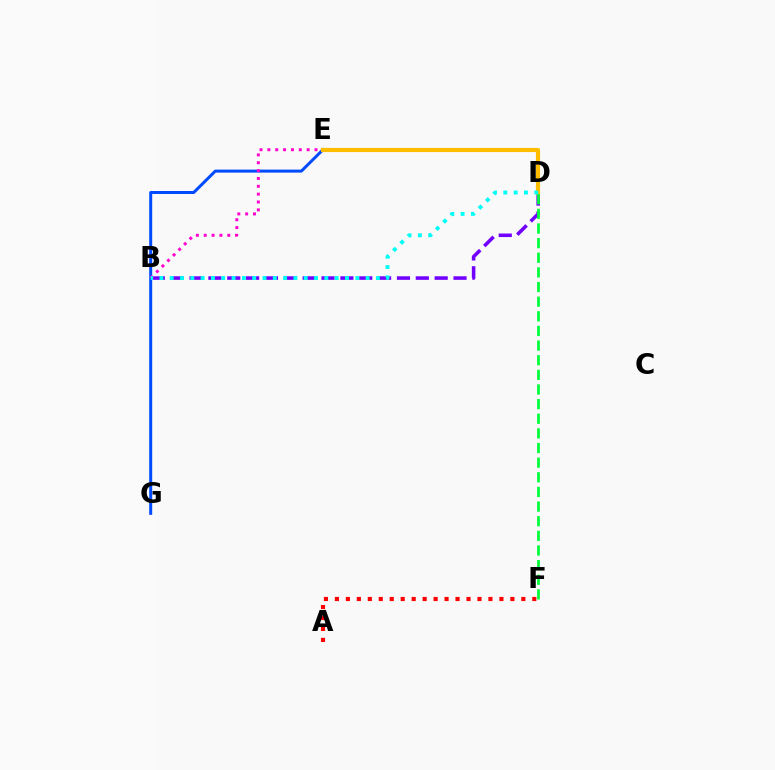{('D', 'E'): [{'color': '#84ff00', 'line_style': 'solid', 'thickness': 1.87}, {'color': '#ffbd00', 'line_style': 'solid', 'thickness': 2.99}], ('B', 'D'): [{'color': '#7200ff', 'line_style': 'dashed', 'thickness': 2.56}, {'color': '#00fff6', 'line_style': 'dotted', 'thickness': 2.8}], ('E', 'G'): [{'color': '#004bff', 'line_style': 'solid', 'thickness': 2.16}], ('B', 'E'): [{'color': '#ff00cf', 'line_style': 'dotted', 'thickness': 2.13}], ('A', 'F'): [{'color': '#ff0000', 'line_style': 'dotted', 'thickness': 2.98}], ('D', 'F'): [{'color': '#00ff39', 'line_style': 'dashed', 'thickness': 1.99}]}